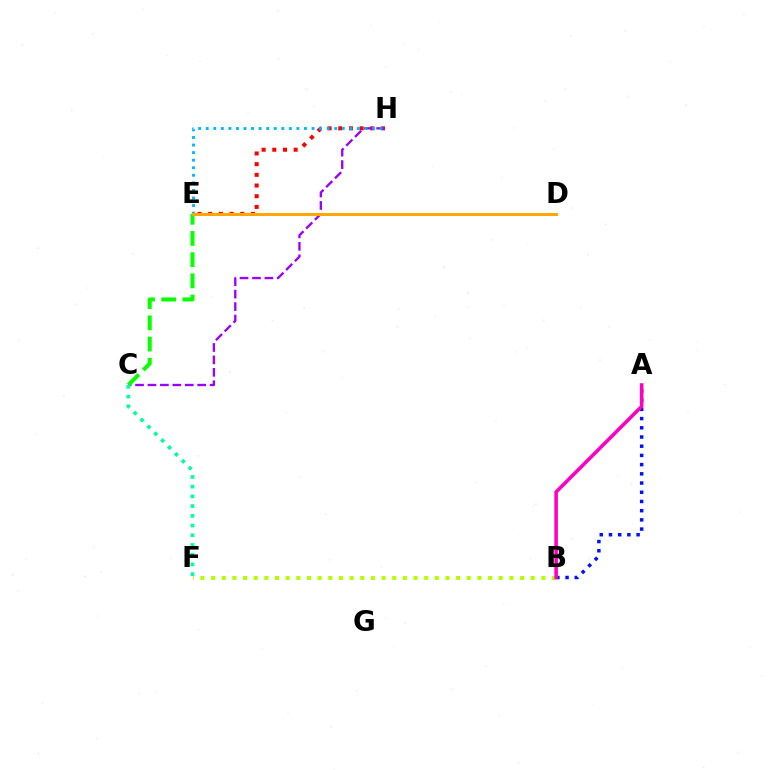{('B', 'F'): [{'color': '#b3ff00', 'line_style': 'dotted', 'thickness': 2.89}], ('E', 'H'): [{'color': '#ff0000', 'line_style': 'dotted', 'thickness': 2.9}, {'color': '#00b5ff', 'line_style': 'dotted', 'thickness': 2.05}], ('C', 'H'): [{'color': '#9b00ff', 'line_style': 'dashed', 'thickness': 1.69}], ('C', 'E'): [{'color': '#08ff00', 'line_style': 'dashed', 'thickness': 2.88}], ('A', 'B'): [{'color': '#0010ff', 'line_style': 'dotted', 'thickness': 2.5}, {'color': '#ff00bd', 'line_style': 'solid', 'thickness': 2.56}], ('C', 'F'): [{'color': '#00ff9d', 'line_style': 'dotted', 'thickness': 2.64}], ('D', 'E'): [{'color': '#ffa500', 'line_style': 'solid', 'thickness': 2.12}]}